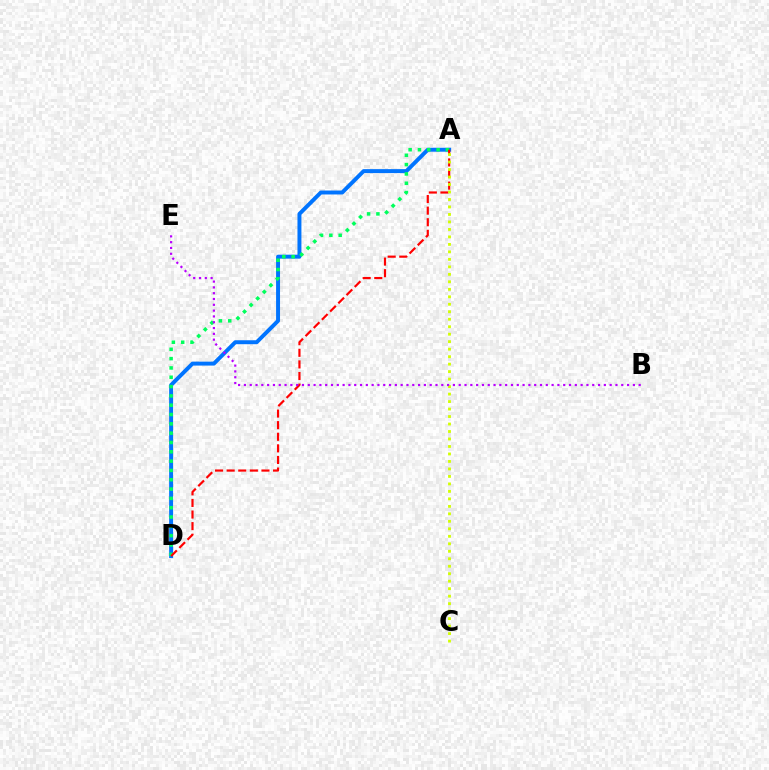{('A', 'D'): [{'color': '#0074ff', 'line_style': 'solid', 'thickness': 2.84}, {'color': '#00ff5c', 'line_style': 'dotted', 'thickness': 2.53}, {'color': '#ff0000', 'line_style': 'dashed', 'thickness': 1.58}], ('A', 'C'): [{'color': '#d1ff00', 'line_style': 'dotted', 'thickness': 2.03}], ('B', 'E'): [{'color': '#b900ff', 'line_style': 'dotted', 'thickness': 1.58}]}